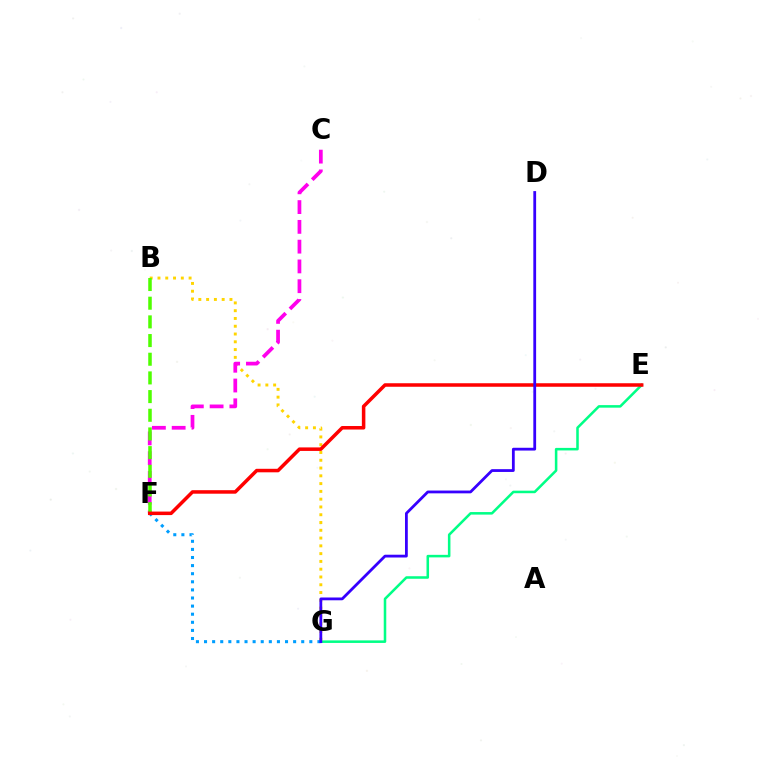{('E', 'G'): [{'color': '#00ff86', 'line_style': 'solid', 'thickness': 1.83}], ('B', 'G'): [{'color': '#ffd500', 'line_style': 'dotted', 'thickness': 2.11}], ('C', 'F'): [{'color': '#ff00ed', 'line_style': 'dashed', 'thickness': 2.69}], ('F', 'G'): [{'color': '#009eff', 'line_style': 'dotted', 'thickness': 2.2}], ('B', 'F'): [{'color': '#4fff00', 'line_style': 'dashed', 'thickness': 2.54}], ('E', 'F'): [{'color': '#ff0000', 'line_style': 'solid', 'thickness': 2.53}], ('D', 'G'): [{'color': '#3700ff', 'line_style': 'solid', 'thickness': 2.01}]}